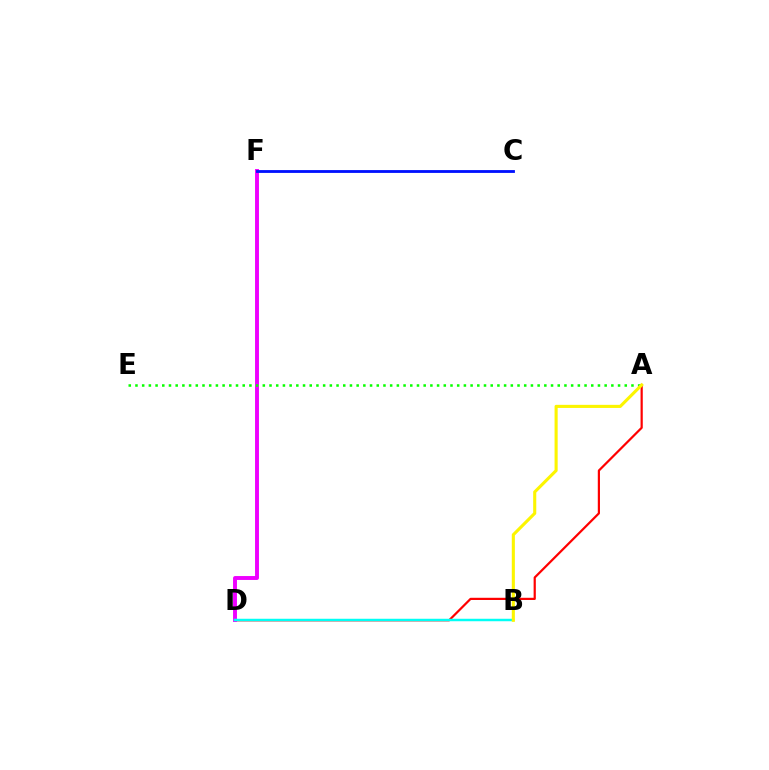{('A', 'D'): [{'color': '#ff0000', 'line_style': 'solid', 'thickness': 1.59}], ('D', 'F'): [{'color': '#ee00ff', 'line_style': 'solid', 'thickness': 2.81}], ('A', 'E'): [{'color': '#08ff00', 'line_style': 'dotted', 'thickness': 1.82}], ('B', 'D'): [{'color': '#00fff6', 'line_style': 'solid', 'thickness': 1.78}], ('A', 'B'): [{'color': '#fcf500', 'line_style': 'solid', 'thickness': 2.23}], ('C', 'F'): [{'color': '#0010ff', 'line_style': 'solid', 'thickness': 2.03}]}